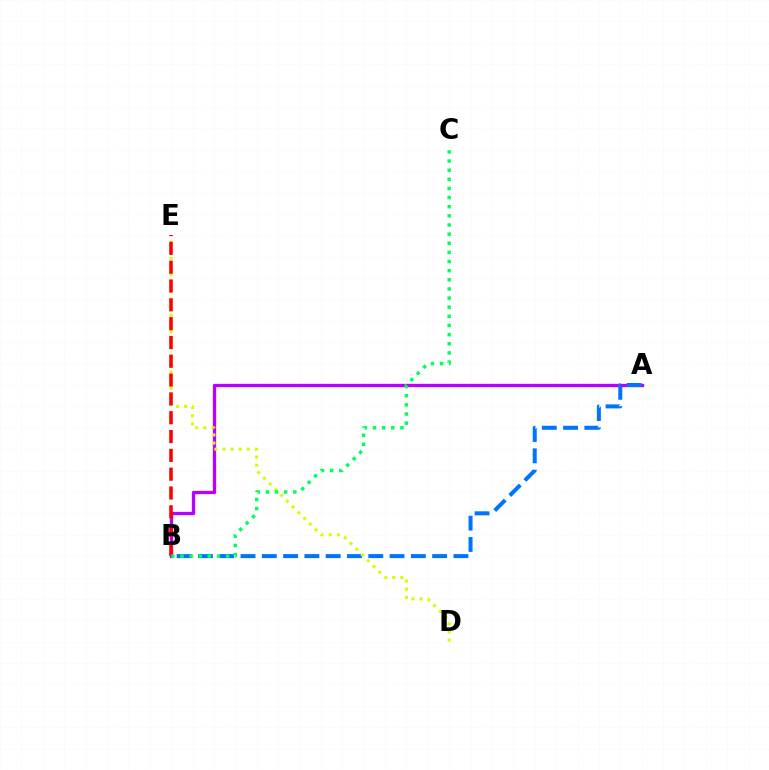{('A', 'B'): [{'color': '#b900ff', 'line_style': 'solid', 'thickness': 2.39}, {'color': '#0074ff', 'line_style': 'dashed', 'thickness': 2.89}], ('D', 'E'): [{'color': '#d1ff00', 'line_style': 'dotted', 'thickness': 2.21}], ('B', 'E'): [{'color': '#ff0000', 'line_style': 'dashed', 'thickness': 2.56}], ('B', 'C'): [{'color': '#00ff5c', 'line_style': 'dotted', 'thickness': 2.48}]}